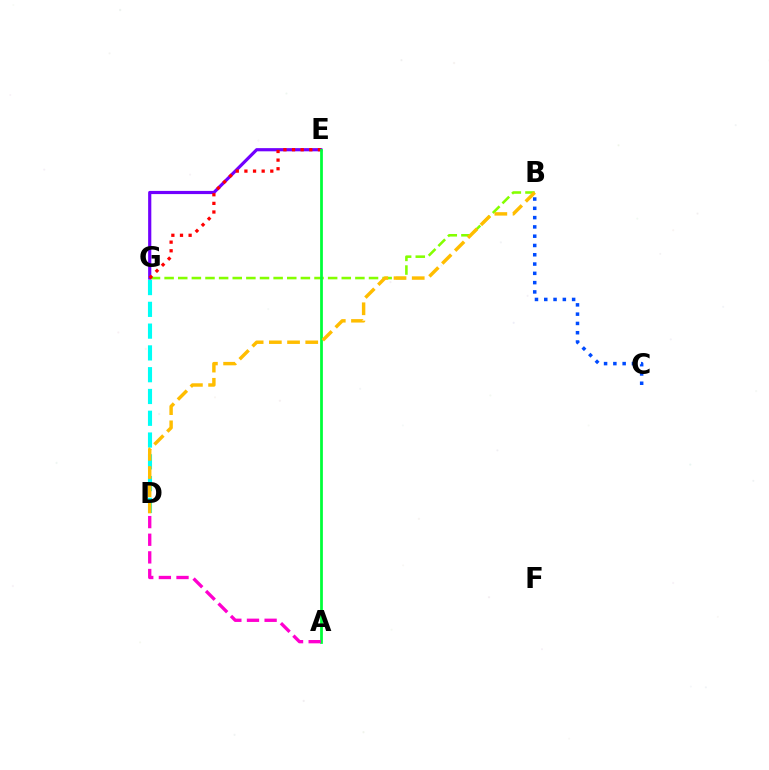{('B', 'G'): [{'color': '#84ff00', 'line_style': 'dashed', 'thickness': 1.85}], ('E', 'G'): [{'color': '#7200ff', 'line_style': 'solid', 'thickness': 2.29}, {'color': '#ff0000', 'line_style': 'dotted', 'thickness': 2.34}], ('D', 'G'): [{'color': '#00fff6', 'line_style': 'dashed', 'thickness': 2.96}], ('A', 'E'): [{'color': '#00ff39', 'line_style': 'solid', 'thickness': 1.98}], ('A', 'D'): [{'color': '#ff00cf', 'line_style': 'dashed', 'thickness': 2.4}], ('B', 'C'): [{'color': '#004bff', 'line_style': 'dotted', 'thickness': 2.52}], ('B', 'D'): [{'color': '#ffbd00', 'line_style': 'dashed', 'thickness': 2.47}]}